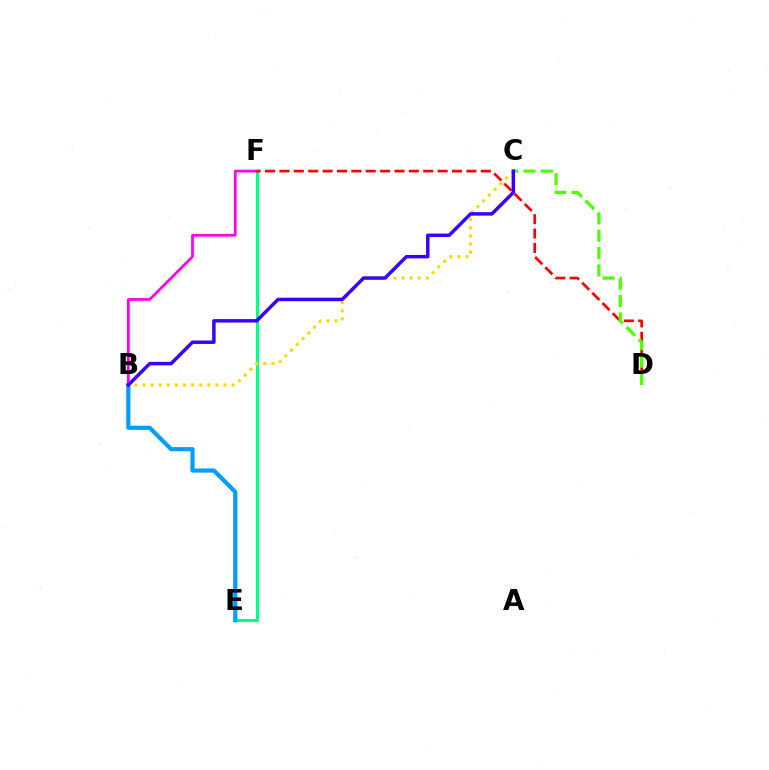{('E', 'F'): [{'color': '#00ff86', 'line_style': 'solid', 'thickness': 2.19}], ('B', 'C'): [{'color': '#ffd500', 'line_style': 'dotted', 'thickness': 2.2}, {'color': '#3700ff', 'line_style': 'solid', 'thickness': 2.5}], ('B', 'F'): [{'color': '#ff00ed', 'line_style': 'solid', 'thickness': 1.97}], ('D', 'F'): [{'color': '#ff0000', 'line_style': 'dashed', 'thickness': 1.95}], ('C', 'D'): [{'color': '#4fff00', 'line_style': 'dashed', 'thickness': 2.36}], ('B', 'E'): [{'color': '#009eff', 'line_style': 'solid', 'thickness': 2.99}]}